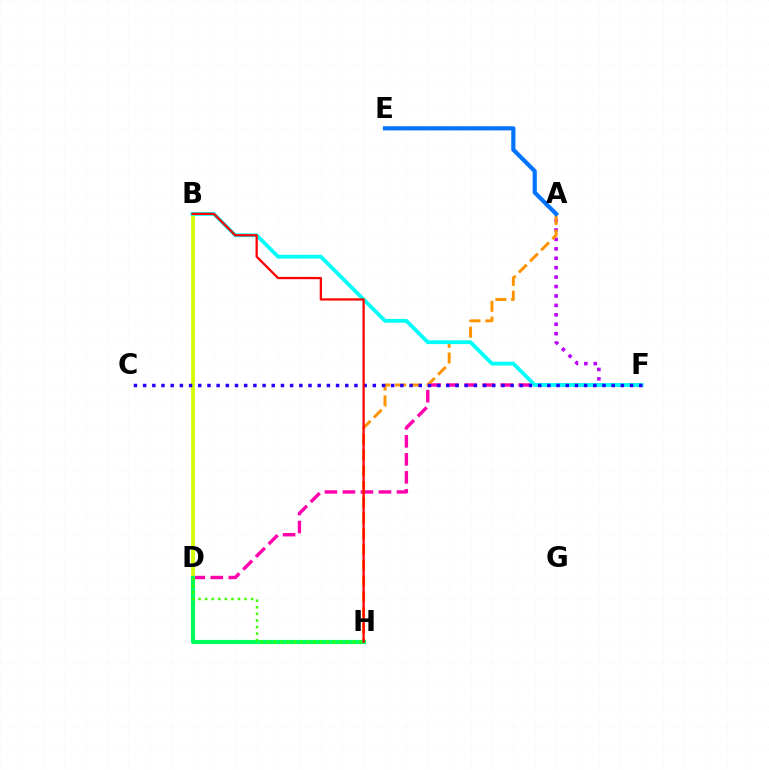{('A', 'F'): [{'color': '#b900ff', 'line_style': 'dotted', 'thickness': 2.56}], ('D', 'F'): [{'color': '#ff00ac', 'line_style': 'dashed', 'thickness': 2.45}], ('A', 'H'): [{'color': '#ff9400', 'line_style': 'dashed', 'thickness': 2.14}], ('B', 'D'): [{'color': '#d1ff00', 'line_style': 'solid', 'thickness': 2.69}], ('D', 'H'): [{'color': '#00ff5c', 'line_style': 'solid', 'thickness': 2.98}, {'color': '#3dff00', 'line_style': 'dotted', 'thickness': 1.79}], ('A', 'E'): [{'color': '#0074ff', 'line_style': 'solid', 'thickness': 2.99}], ('B', 'F'): [{'color': '#00fff6', 'line_style': 'solid', 'thickness': 2.74}], ('C', 'F'): [{'color': '#2500ff', 'line_style': 'dotted', 'thickness': 2.5}], ('B', 'H'): [{'color': '#ff0000', 'line_style': 'solid', 'thickness': 1.63}]}